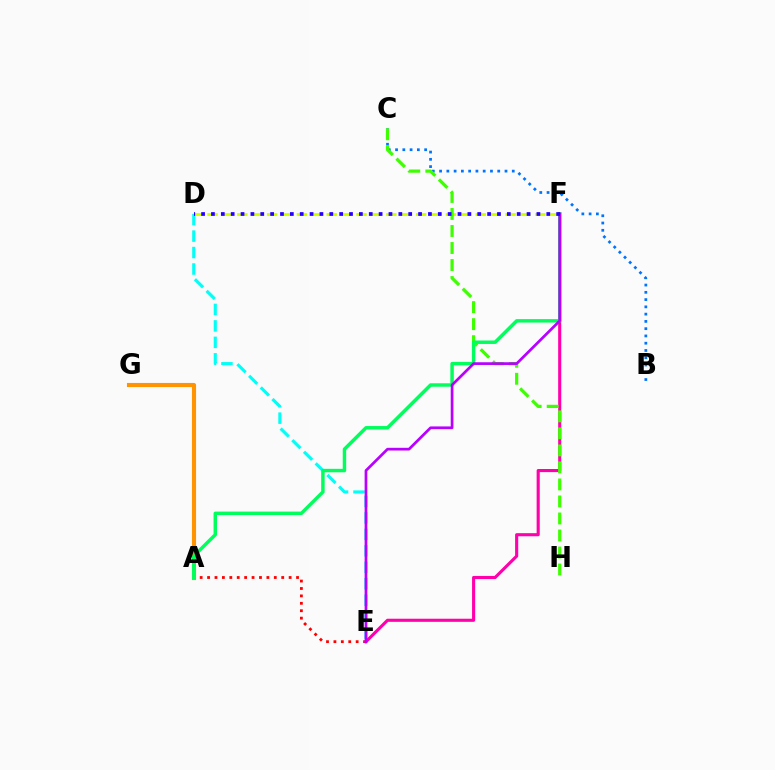{('B', 'C'): [{'color': '#0074ff', 'line_style': 'dotted', 'thickness': 1.97}], ('D', 'F'): [{'color': '#d1ff00', 'line_style': 'dashed', 'thickness': 2.02}, {'color': '#2500ff', 'line_style': 'dotted', 'thickness': 2.68}], ('D', 'E'): [{'color': '#00fff6', 'line_style': 'dashed', 'thickness': 2.24}], ('A', 'E'): [{'color': '#ff0000', 'line_style': 'dotted', 'thickness': 2.01}], ('A', 'G'): [{'color': '#ff9400', 'line_style': 'solid', 'thickness': 2.95}], ('E', 'F'): [{'color': '#ff00ac', 'line_style': 'solid', 'thickness': 2.24}, {'color': '#b900ff', 'line_style': 'solid', 'thickness': 1.96}], ('C', 'H'): [{'color': '#3dff00', 'line_style': 'dashed', 'thickness': 2.31}], ('A', 'F'): [{'color': '#00ff5c', 'line_style': 'solid', 'thickness': 2.48}]}